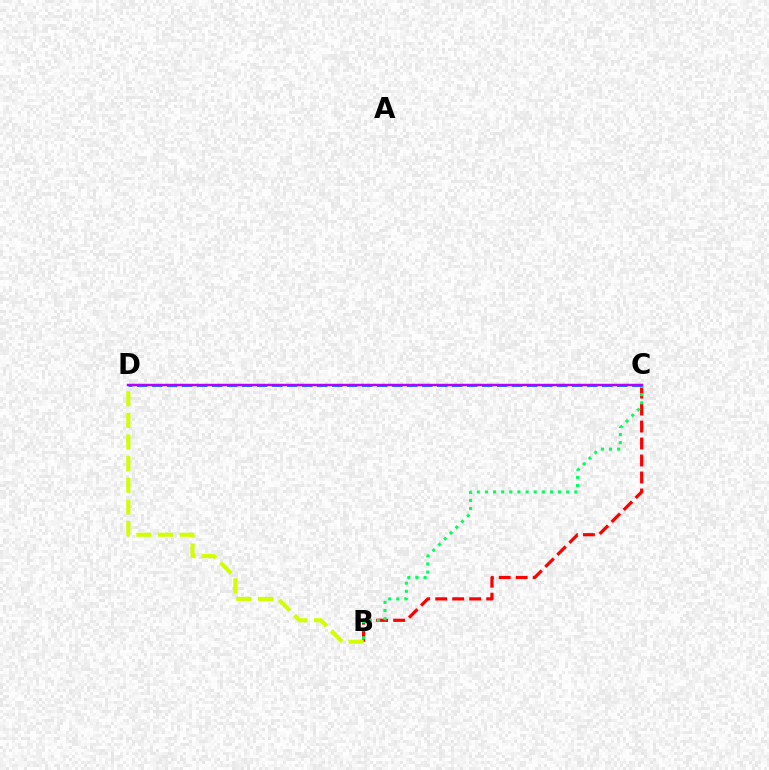{('B', 'C'): [{'color': '#ff0000', 'line_style': 'dashed', 'thickness': 2.31}, {'color': '#00ff5c', 'line_style': 'dotted', 'thickness': 2.21}], ('B', 'D'): [{'color': '#d1ff00', 'line_style': 'dashed', 'thickness': 2.94}], ('C', 'D'): [{'color': '#0074ff', 'line_style': 'dashed', 'thickness': 2.04}, {'color': '#b900ff', 'line_style': 'solid', 'thickness': 1.79}]}